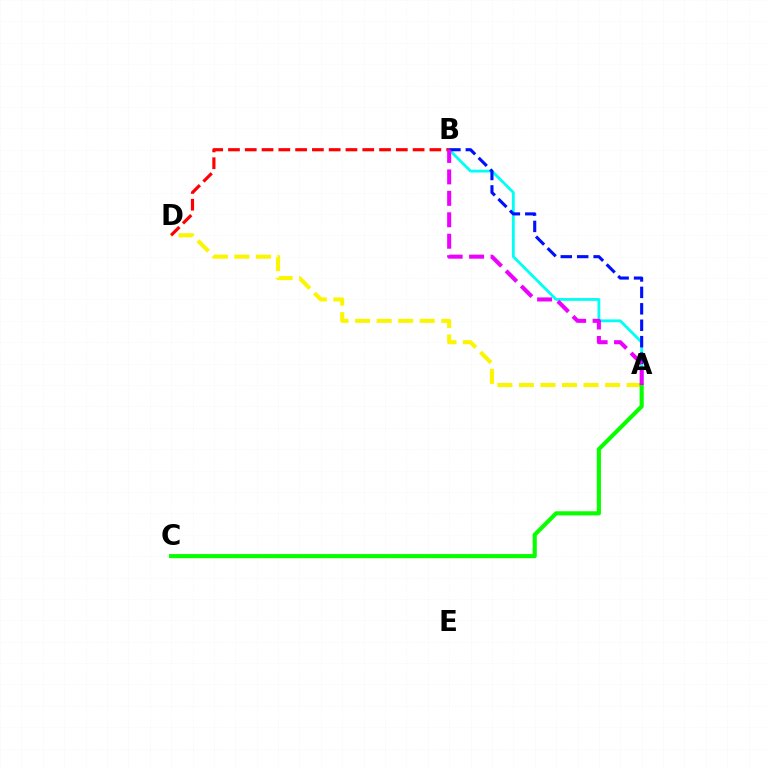{('A', 'B'): [{'color': '#00fff6', 'line_style': 'solid', 'thickness': 2.02}, {'color': '#0010ff', 'line_style': 'dashed', 'thickness': 2.23}, {'color': '#ee00ff', 'line_style': 'dashed', 'thickness': 2.91}], ('A', 'D'): [{'color': '#fcf500', 'line_style': 'dashed', 'thickness': 2.93}], ('A', 'C'): [{'color': '#08ff00', 'line_style': 'solid', 'thickness': 2.97}], ('B', 'D'): [{'color': '#ff0000', 'line_style': 'dashed', 'thickness': 2.28}]}